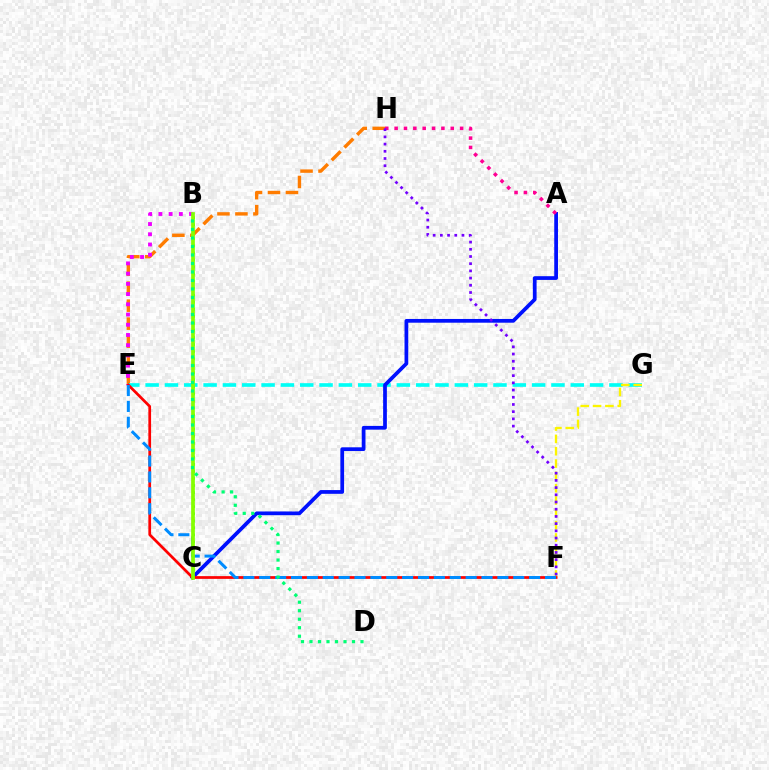{('E', 'H'): [{'color': '#ff7c00', 'line_style': 'dashed', 'thickness': 2.44}], ('E', 'G'): [{'color': '#00fff6', 'line_style': 'dashed', 'thickness': 2.63}], ('A', 'C'): [{'color': '#0010ff', 'line_style': 'solid', 'thickness': 2.69}], ('B', 'E'): [{'color': '#ee00ff', 'line_style': 'dotted', 'thickness': 2.78}], ('A', 'H'): [{'color': '#ff0094', 'line_style': 'dotted', 'thickness': 2.54}], ('F', 'G'): [{'color': '#fcf500', 'line_style': 'dashed', 'thickness': 1.67}], ('F', 'H'): [{'color': '#7200ff', 'line_style': 'dotted', 'thickness': 1.96}], ('E', 'F'): [{'color': '#ff0000', 'line_style': 'solid', 'thickness': 1.97}, {'color': '#008cff', 'line_style': 'dashed', 'thickness': 2.16}], ('B', 'C'): [{'color': '#08ff00', 'line_style': 'dotted', 'thickness': 1.92}, {'color': '#84ff00', 'line_style': 'solid', 'thickness': 2.68}], ('B', 'D'): [{'color': '#00ff74', 'line_style': 'dotted', 'thickness': 2.31}]}